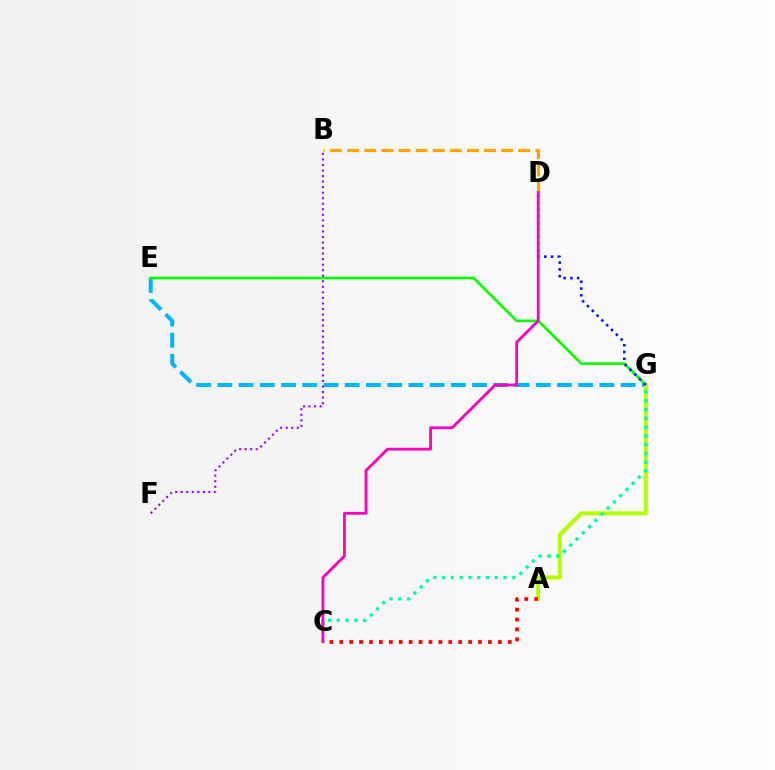{('E', 'G'): [{'color': '#00b5ff', 'line_style': 'dashed', 'thickness': 2.88}, {'color': '#08ff00', 'line_style': 'solid', 'thickness': 1.91}], ('A', 'G'): [{'color': '#b3ff00', 'line_style': 'solid', 'thickness': 2.89}], ('B', 'F'): [{'color': '#9b00ff', 'line_style': 'dotted', 'thickness': 1.5}], ('B', 'D'): [{'color': '#ffa500', 'line_style': 'dashed', 'thickness': 2.32}], ('A', 'C'): [{'color': '#ff0000', 'line_style': 'dotted', 'thickness': 2.69}], ('D', 'G'): [{'color': '#0010ff', 'line_style': 'dotted', 'thickness': 1.84}], ('C', 'G'): [{'color': '#00ff9d', 'line_style': 'dotted', 'thickness': 2.39}], ('C', 'D'): [{'color': '#ff00bd', 'line_style': 'solid', 'thickness': 2.01}]}